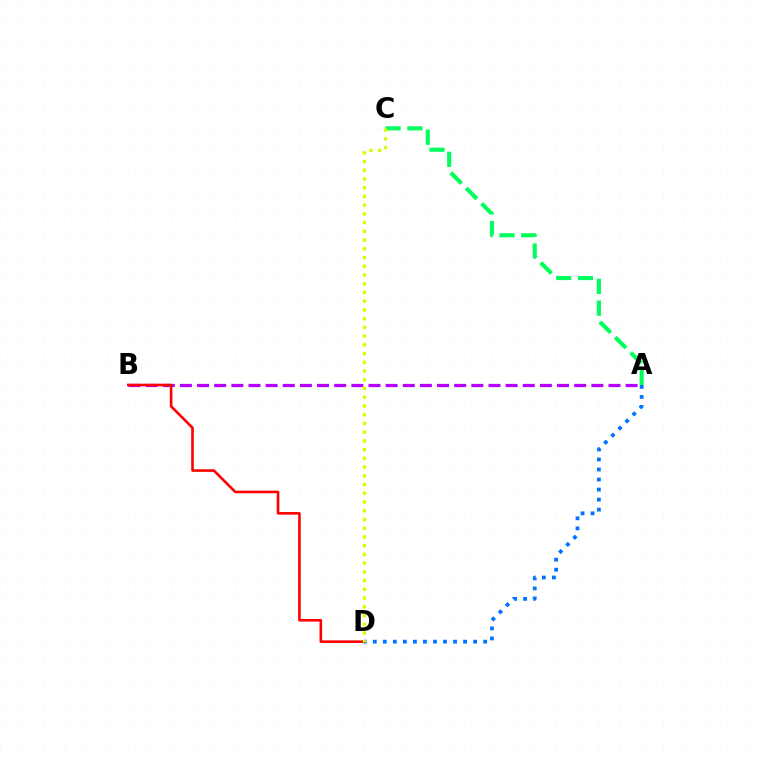{('A', 'B'): [{'color': '#b900ff', 'line_style': 'dashed', 'thickness': 2.33}], ('A', 'D'): [{'color': '#0074ff', 'line_style': 'dotted', 'thickness': 2.73}], ('A', 'C'): [{'color': '#00ff5c', 'line_style': 'dashed', 'thickness': 2.95}], ('B', 'D'): [{'color': '#ff0000', 'line_style': 'solid', 'thickness': 1.87}], ('C', 'D'): [{'color': '#d1ff00', 'line_style': 'dotted', 'thickness': 2.37}]}